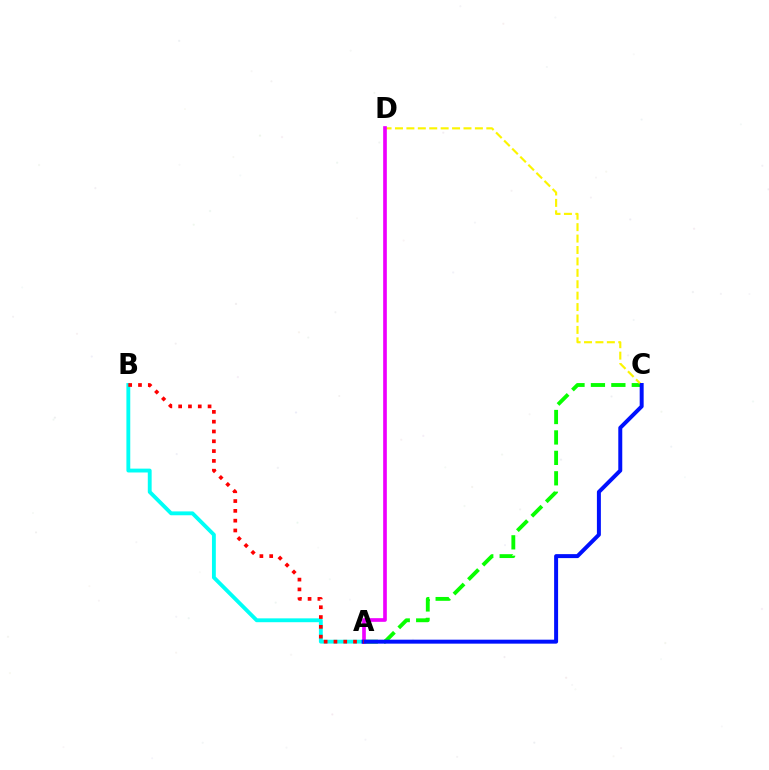{('A', 'C'): [{'color': '#08ff00', 'line_style': 'dashed', 'thickness': 2.78}, {'color': '#0010ff', 'line_style': 'solid', 'thickness': 2.86}], ('A', 'B'): [{'color': '#00fff6', 'line_style': 'solid', 'thickness': 2.78}, {'color': '#ff0000', 'line_style': 'dotted', 'thickness': 2.66}], ('C', 'D'): [{'color': '#fcf500', 'line_style': 'dashed', 'thickness': 1.55}], ('A', 'D'): [{'color': '#ee00ff', 'line_style': 'solid', 'thickness': 2.64}]}